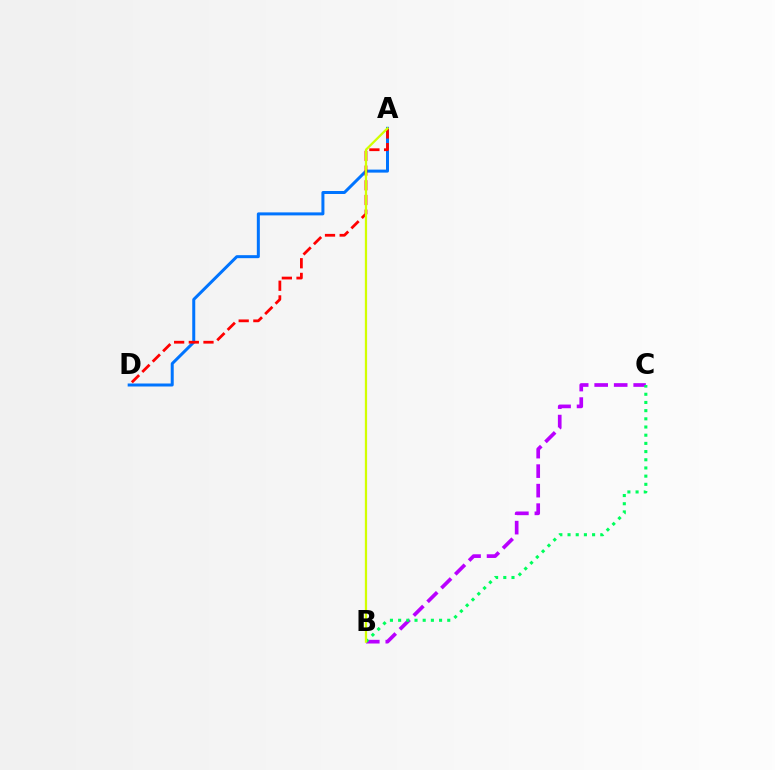{('A', 'D'): [{'color': '#0074ff', 'line_style': 'solid', 'thickness': 2.16}, {'color': '#ff0000', 'line_style': 'dashed', 'thickness': 1.99}], ('B', 'C'): [{'color': '#b900ff', 'line_style': 'dashed', 'thickness': 2.65}, {'color': '#00ff5c', 'line_style': 'dotted', 'thickness': 2.22}], ('A', 'B'): [{'color': '#d1ff00', 'line_style': 'solid', 'thickness': 1.62}]}